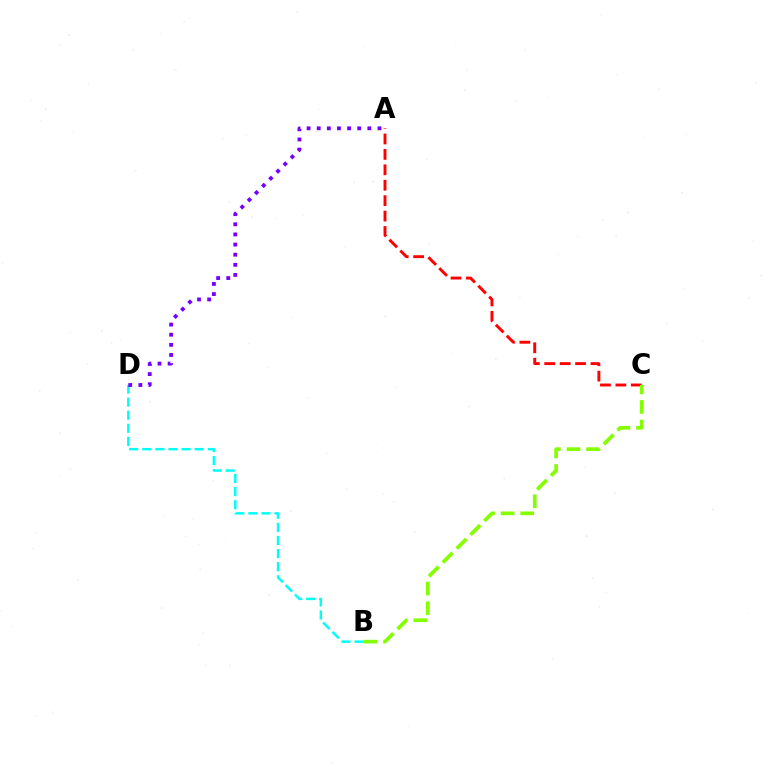{('A', 'C'): [{'color': '#ff0000', 'line_style': 'dashed', 'thickness': 2.09}], ('B', 'D'): [{'color': '#00fff6', 'line_style': 'dashed', 'thickness': 1.78}], ('A', 'D'): [{'color': '#7200ff', 'line_style': 'dotted', 'thickness': 2.75}], ('B', 'C'): [{'color': '#84ff00', 'line_style': 'dashed', 'thickness': 2.66}]}